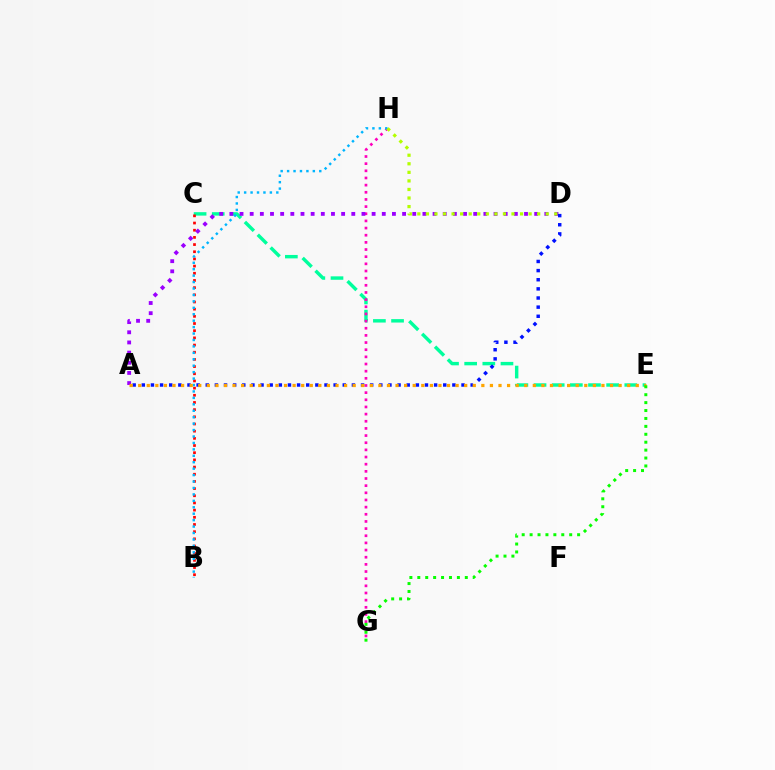{('C', 'E'): [{'color': '#00ff9d', 'line_style': 'dashed', 'thickness': 2.47}], ('B', 'C'): [{'color': '#ff0000', 'line_style': 'dotted', 'thickness': 1.95}], ('G', 'H'): [{'color': '#ff00bd', 'line_style': 'dotted', 'thickness': 1.94}], ('A', 'D'): [{'color': '#9b00ff', 'line_style': 'dotted', 'thickness': 2.76}, {'color': '#0010ff', 'line_style': 'dotted', 'thickness': 2.48}], ('B', 'H'): [{'color': '#00b5ff', 'line_style': 'dotted', 'thickness': 1.75}], ('A', 'E'): [{'color': '#ffa500', 'line_style': 'dotted', 'thickness': 2.33}], ('D', 'H'): [{'color': '#b3ff00', 'line_style': 'dotted', 'thickness': 2.33}], ('E', 'G'): [{'color': '#08ff00', 'line_style': 'dotted', 'thickness': 2.15}]}